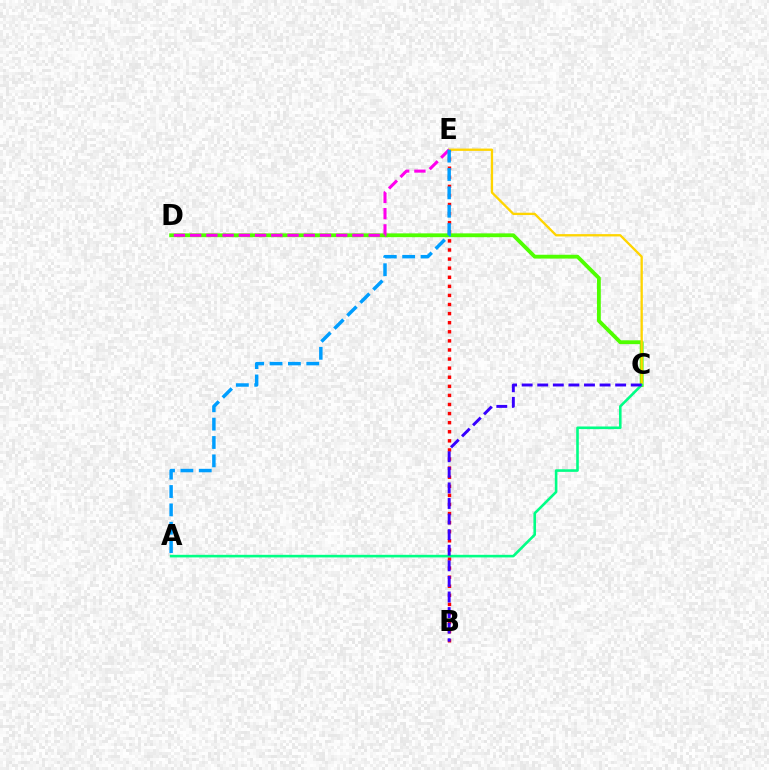{('C', 'D'): [{'color': '#4fff00', 'line_style': 'solid', 'thickness': 2.76}], ('C', 'E'): [{'color': '#ffd500', 'line_style': 'solid', 'thickness': 1.68}], ('B', 'E'): [{'color': '#ff0000', 'line_style': 'dotted', 'thickness': 2.47}], ('A', 'C'): [{'color': '#00ff86', 'line_style': 'solid', 'thickness': 1.87}], ('B', 'C'): [{'color': '#3700ff', 'line_style': 'dashed', 'thickness': 2.12}], ('D', 'E'): [{'color': '#ff00ed', 'line_style': 'dashed', 'thickness': 2.2}], ('A', 'E'): [{'color': '#009eff', 'line_style': 'dashed', 'thickness': 2.49}]}